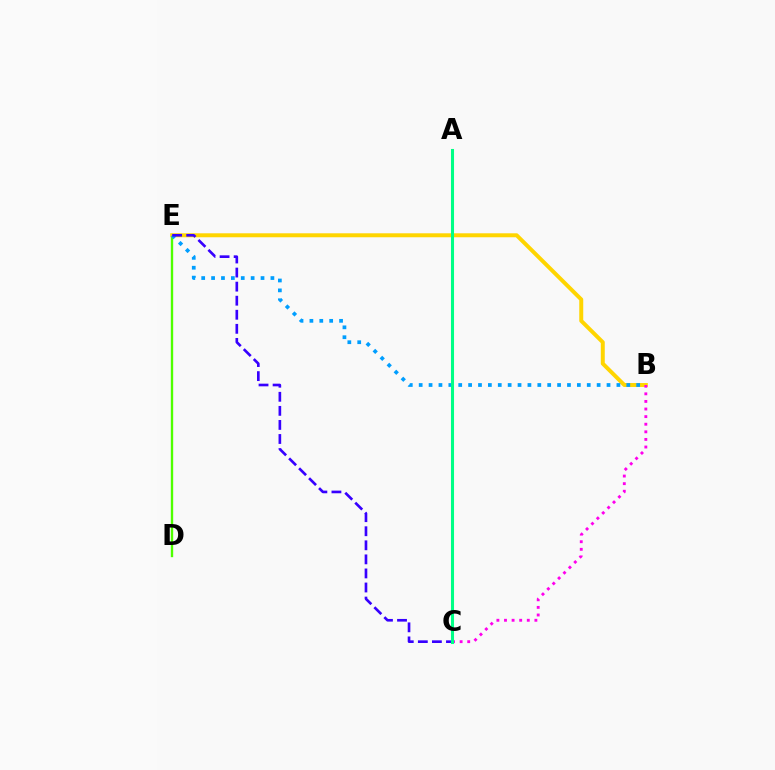{('A', 'C'): [{'color': '#ff0000', 'line_style': 'dotted', 'thickness': 1.89}, {'color': '#00ff86', 'line_style': 'solid', 'thickness': 2.2}], ('D', 'E'): [{'color': '#4fff00', 'line_style': 'solid', 'thickness': 1.7}], ('B', 'E'): [{'color': '#ffd500', 'line_style': 'solid', 'thickness': 2.86}, {'color': '#009eff', 'line_style': 'dotted', 'thickness': 2.69}], ('B', 'C'): [{'color': '#ff00ed', 'line_style': 'dotted', 'thickness': 2.06}], ('C', 'E'): [{'color': '#3700ff', 'line_style': 'dashed', 'thickness': 1.91}]}